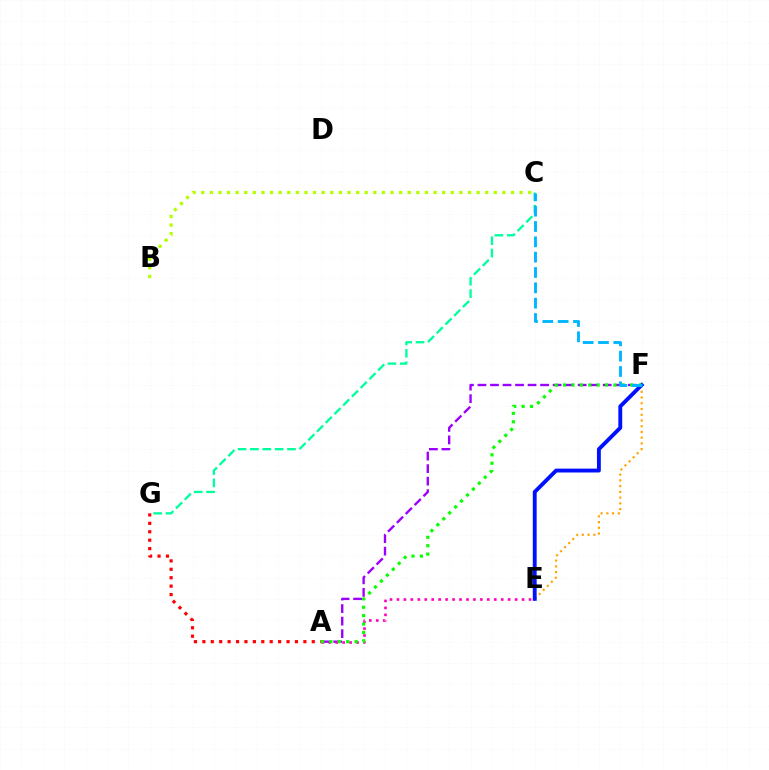{('A', 'F'): [{'color': '#9b00ff', 'line_style': 'dashed', 'thickness': 1.7}, {'color': '#08ff00', 'line_style': 'dotted', 'thickness': 2.28}], ('A', 'E'): [{'color': '#ff00bd', 'line_style': 'dotted', 'thickness': 1.89}], ('A', 'G'): [{'color': '#ff0000', 'line_style': 'dotted', 'thickness': 2.29}], ('E', 'F'): [{'color': '#ffa500', 'line_style': 'dotted', 'thickness': 1.56}, {'color': '#0010ff', 'line_style': 'solid', 'thickness': 2.79}], ('C', 'G'): [{'color': '#00ff9d', 'line_style': 'dashed', 'thickness': 1.68}], ('B', 'C'): [{'color': '#b3ff00', 'line_style': 'dotted', 'thickness': 2.34}], ('C', 'F'): [{'color': '#00b5ff', 'line_style': 'dashed', 'thickness': 2.08}]}